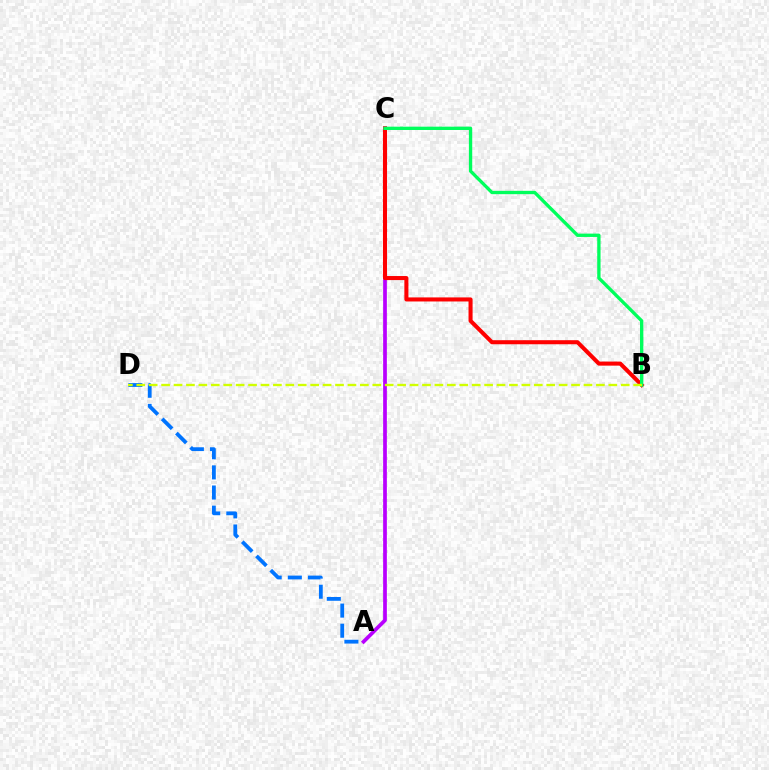{('A', 'C'): [{'color': '#b900ff', 'line_style': 'solid', 'thickness': 2.68}], ('A', 'D'): [{'color': '#0074ff', 'line_style': 'dashed', 'thickness': 2.73}], ('B', 'C'): [{'color': '#ff0000', 'line_style': 'solid', 'thickness': 2.92}, {'color': '#00ff5c', 'line_style': 'solid', 'thickness': 2.4}], ('B', 'D'): [{'color': '#d1ff00', 'line_style': 'dashed', 'thickness': 1.69}]}